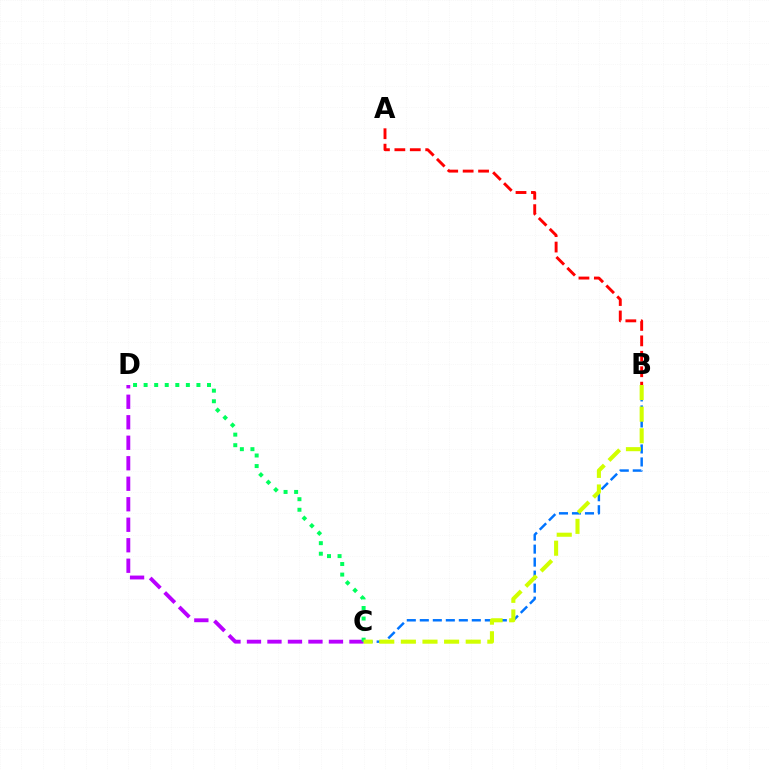{('B', 'C'): [{'color': '#0074ff', 'line_style': 'dashed', 'thickness': 1.77}, {'color': '#d1ff00', 'line_style': 'dashed', 'thickness': 2.94}], ('A', 'B'): [{'color': '#ff0000', 'line_style': 'dashed', 'thickness': 2.1}], ('C', 'D'): [{'color': '#b900ff', 'line_style': 'dashed', 'thickness': 2.78}, {'color': '#00ff5c', 'line_style': 'dotted', 'thickness': 2.87}]}